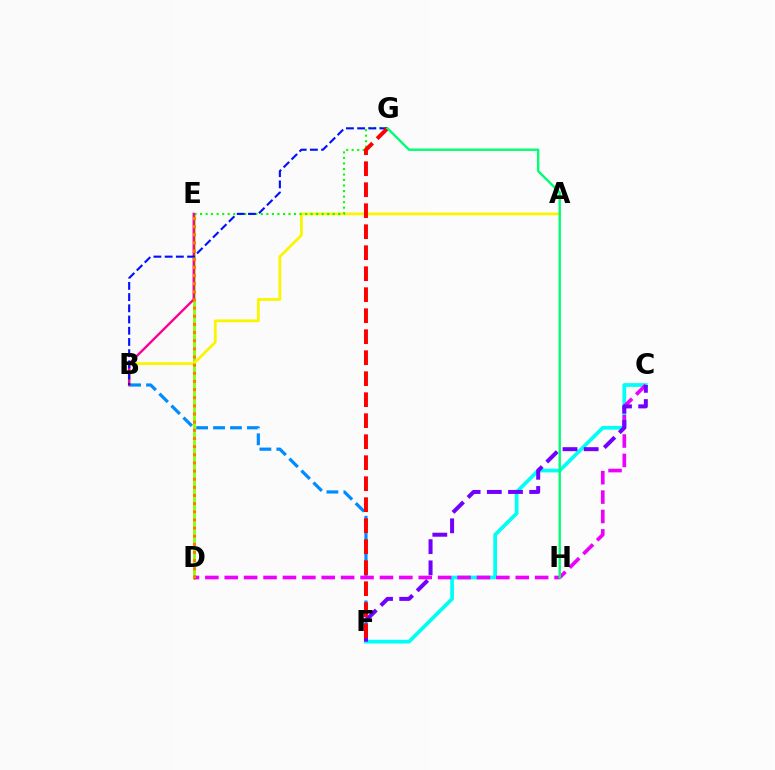{('D', 'E'): [{'color': '#84ff00', 'line_style': 'solid', 'thickness': 2.0}, {'color': '#ff7c00', 'line_style': 'dotted', 'thickness': 2.21}], ('A', 'B'): [{'color': '#fcf500', 'line_style': 'solid', 'thickness': 2.01}], ('B', 'F'): [{'color': '#008cff', 'line_style': 'dashed', 'thickness': 2.3}], ('E', 'G'): [{'color': '#08ff00', 'line_style': 'dotted', 'thickness': 1.5}], ('B', 'E'): [{'color': '#ff0094', 'line_style': 'solid', 'thickness': 1.72}], ('B', 'G'): [{'color': '#0010ff', 'line_style': 'dashed', 'thickness': 1.52}], ('C', 'F'): [{'color': '#00fff6', 'line_style': 'solid', 'thickness': 2.68}, {'color': '#7200ff', 'line_style': 'dashed', 'thickness': 2.88}], ('C', 'D'): [{'color': '#ee00ff', 'line_style': 'dashed', 'thickness': 2.64}], ('F', 'G'): [{'color': '#ff0000', 'line_style': 'dashed', 'thickness': 2.85}], ('G', 'H'): [{'color': '#00ff74', 'line_style': 'solid', 'thickness': 1.72}]}